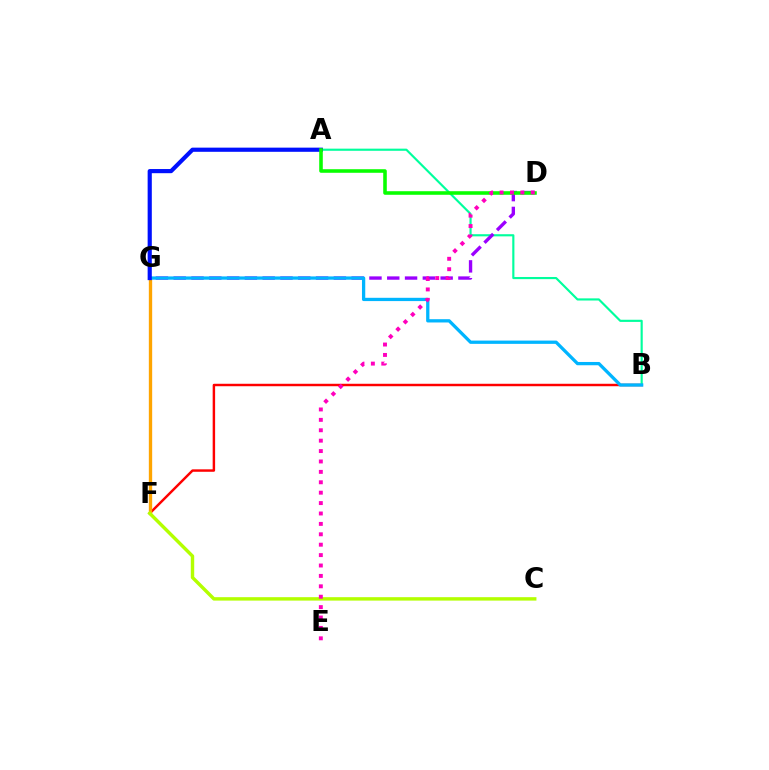{('B', 'F'): [{'color': '#ff0000', 'line_style': 'solid', 'thickness': 1.76}], ('A', 'B'): [{'color': '#00ff9d', 'line_style': 'solid', 'thickness': 1.55}], ('D', 'G'): [{'color': '#9b00ff', 'line_style': 'dashed', 'thickness': 2.42}], ('F', 'G'): [{'color': '#ffa500', 'line_style': 'solid', 'thickness': 2.4}], ('C', 'F'): [{'color': '#b3ff00', 'line_style': 'solid', 'thickness': 2.47}], ('B', 'G'): [{'color': '#00b5ff', 'line_style': 'solid', 'thickness': 2.36}], ('A', 'G'): [{'color': '#0010ff', 'line_style': 'solid', 'thickness': 3.0}], ('A', 'D'): [{'color': '#08ff00', 'line_style': 'solid', 'thickness': 2.57}], ('D', 'E'): [{'color': '#ff00bd', 'line_style': 'dotted', 'thickness': 2.83}]}